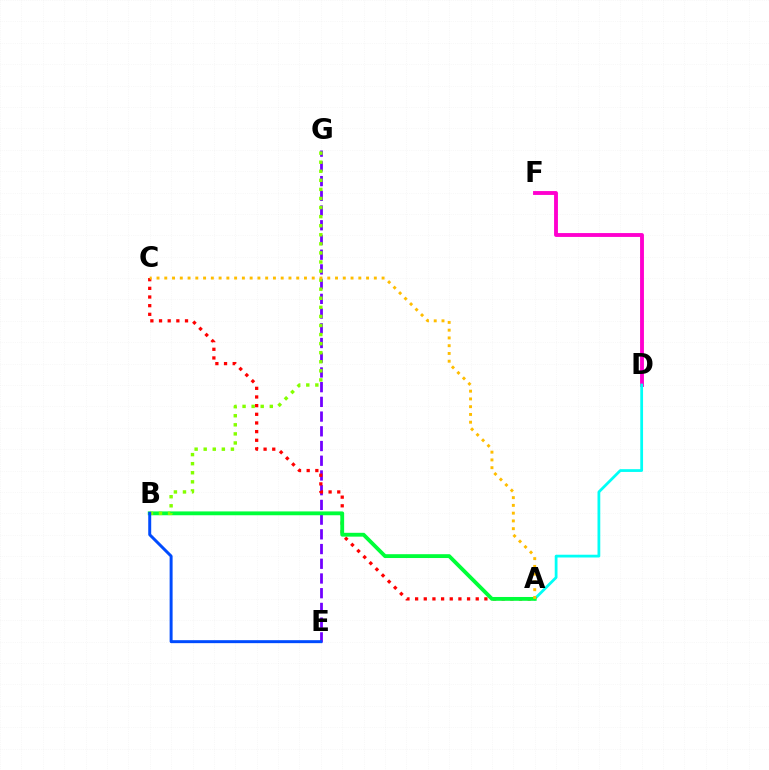{('D', 'F'): [{'color': '#ff00cf', 'line_style': 'solid', 'thickness': 2.78}], ('A', 'D'): [{'color': '#00fff6', 'line_style': 'solid', 'thickness': 1.99}], ('E', 'G'): [{'color': '#7200ff', 'line_style': 'dashed', 'thickness': 2.0}], ('A', 'C'): [{'color': '#ff0000', 'line_style': 'dotted', 'thickness': 2.35}, {'color': '#ffbd00', 'line_style': 'dotted', 'thickness': 2.11}], ('A', 'B'): [{'color': '#00ff39', 'line_style': 'solid', 'thickness': 2.76}], ('B', 'G'): [{'color': '#84ff00', 'line_style': 'dotted', 'thickness': 2.46}], ('B', 'E'): [{'color': '#004bff', 'line_style': 'solid', 'thickness': 2.14}]}